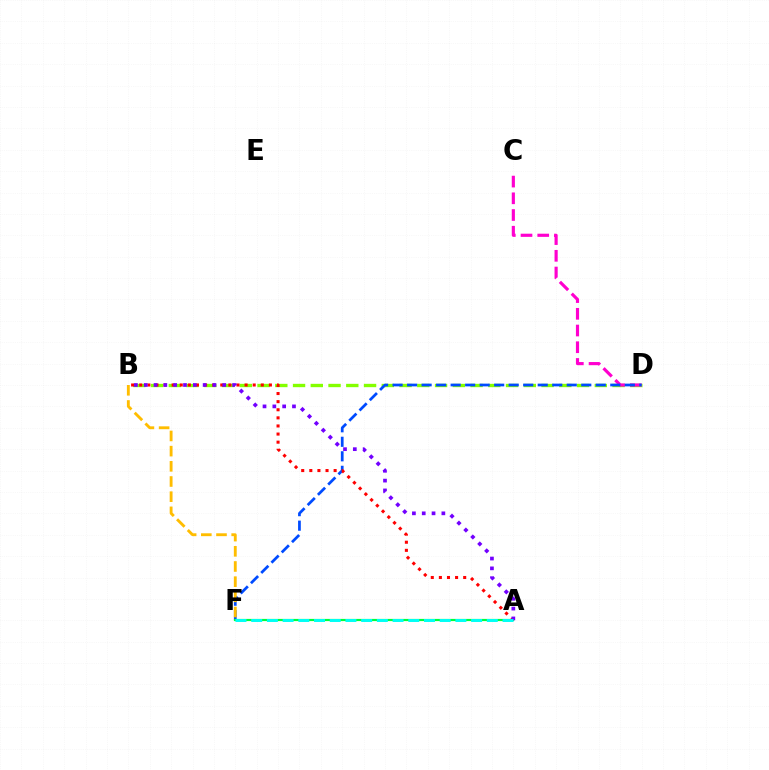{('B', 'D'): [{'color': '#84ff00', 'line_style': 'dashed', 'thickness': 2.41}], ('C', 'D'): [{'color': '#ff00cf', 'line_style': 'dashed', 'thickness': 2.27}], ('D', 'F'): [{'color': '#004bff', 'line_style': 'dashed', 'thickness': 1.97}], ('A', 'F'): [{'color': '#00ff39', 'line_style': 'solid', 'thickness': 1.58}, {'color': '#00fff6', 'line_style': 'dashed', 'thickness': 2.13}], ('A', 'B'): [{'color': '#ff0000', 'line_style': 'dotted', 'thickness': 2.2}, {'color': '#7200ff', 'line_style': 'dotted', 'thickness': 2.67}], ('B', 'F'): [{'color': '#ffbd00', 'line_style': 'dashed', 'thickness': 2.06}]}